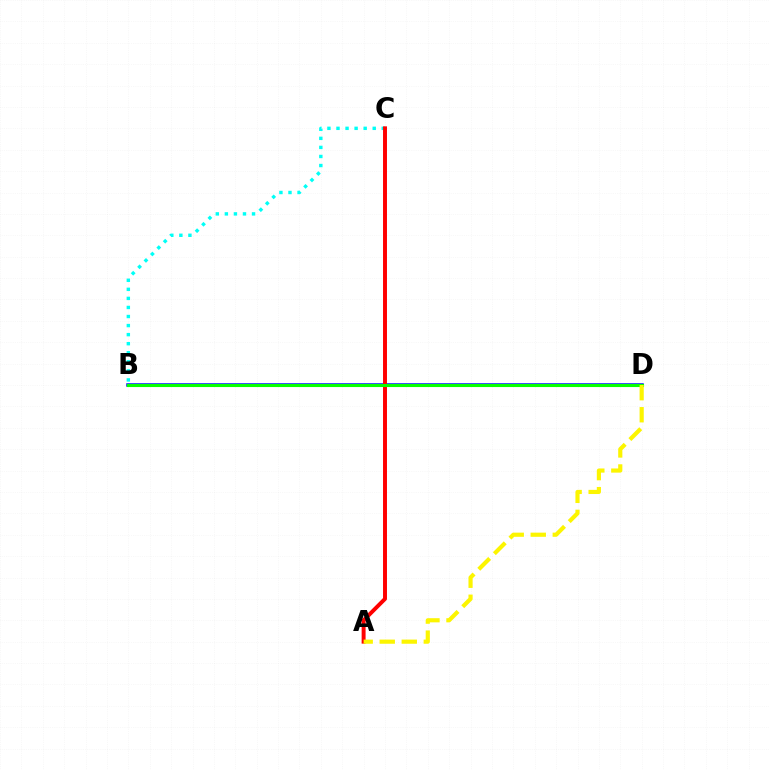{('B', 'D'): [{'color': '#0010ff', 'line_style': 'solid', 'thickness': 2.52}, {'color': '#08ff00', 'line_style': 'solid', 'thickness': 2.23}], ('A', 'C'): [{'color': '#ee00ff', 'line_style': 'dashed', 'thickness': 1.51}, {'color': '#ff0000', 'line_style': 'solid', 'thickness': 2.84}], ('B', 'C'): [{'color': '#00fff6', 'line_style': 'dotted', 'thickness': 2.46}], ('A', 'D'): [{'color': '#fcf500', 'line_style': 'dashed', 'thickness': 2.99}]}